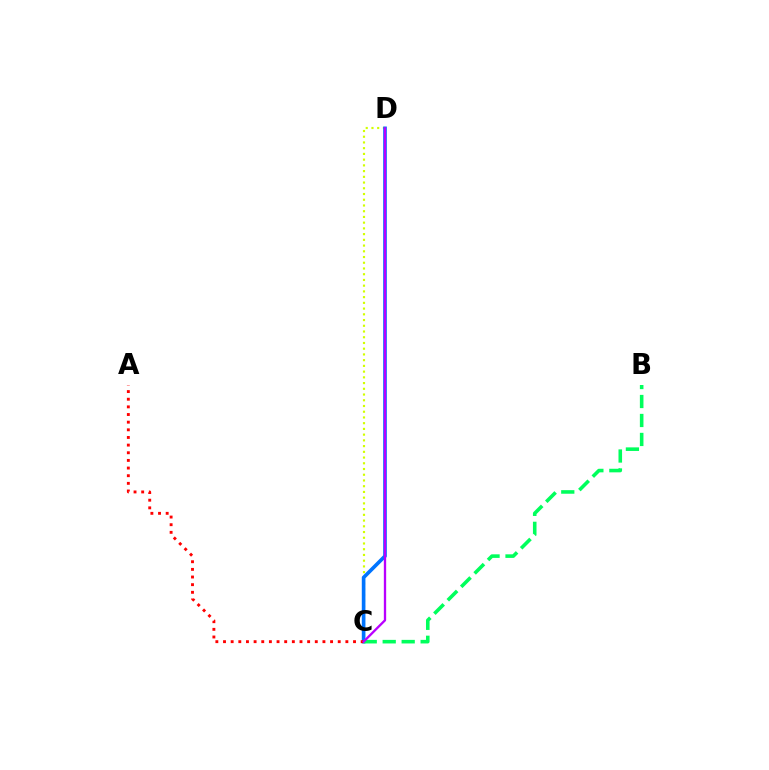{('C', 'D'): [{'color': '#d1ff00', 'line_style': 'dotted', 'thickness': 1.56}, {'color': '#0074ff', 'line_style': 'solid', 'thickness': 2.62}, {'color': '#b900ff', 'line_style': 'solid', 'thickness': 1.67}], ('B', 'C'): [{'color': '#00ff5c', 'line_style': 'dashed', 'thickness': 2.58}], ('A', 'C'): [{'color': '#ff0000', 'line_style': 'dotted', 'thickness': 2.08}]}